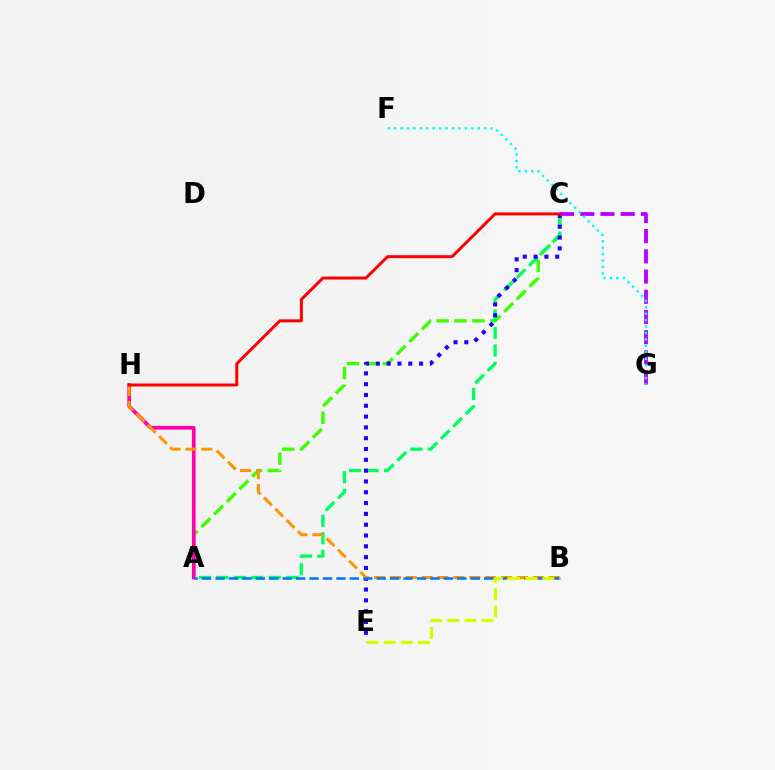{('A', 'C'): [{'color': '#3dff00', 'line_style': 'dashed', 'thickness': 2.43}, {'color': '#00ff5c', 'line_style': 'dashed', 'thickness': 2.37}], ('A', 'H'): [{'color': '#ff00ac', 'line_style': 'solid', 'thickness': 2.67}], ('C', 'E'): [{'color': '#2500ff', 'line_style': 'dotted', 'thickness': 2.94}], ('B', 'H'): [{'color': '#ff9400', 'line_style': 'dashed', 'thickness': 2.16}], ('C', 'G'): [{'color': '#b900ff', 'line_style': 'dashed', 'thickness': 2.75}], ('F', 'G'): [{'color': '#00fff6', 'line_style': 'dotted', 'thickness': 1.75}], ('A', 'B'): [{'color': '#0074ff', 'line_style': 'dashed', 'thickness': 1.82}], ('C', 'H'): [{'color': '#ff0000', 'line_style': 'solid', 'thickness': 2.14}], ('B', 'E'): [{'color': '#d1ff00', 'line_style': 'dashed', 'thickness': 2.33}]}